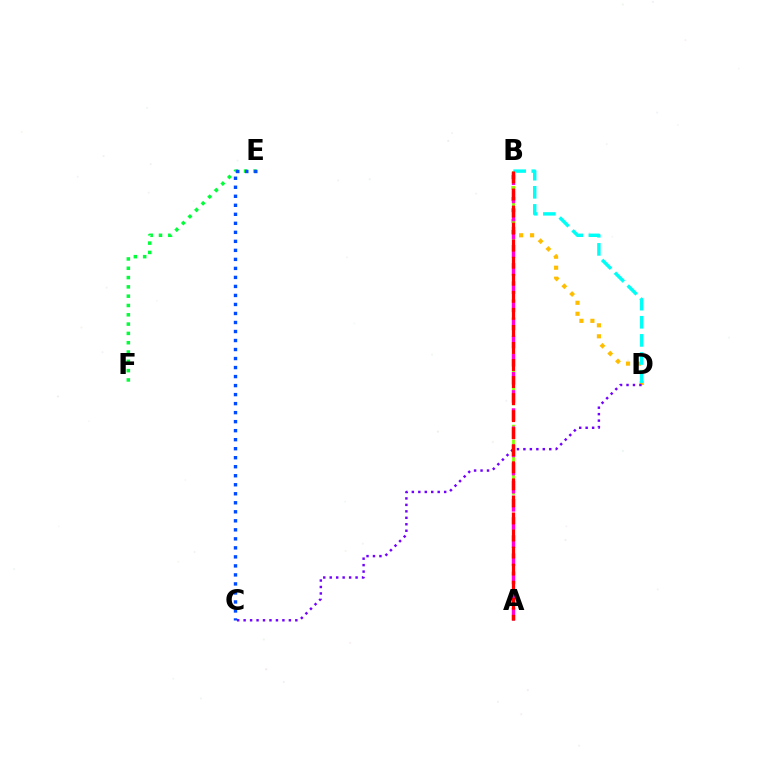{('B', 'D'): [{'color': '#ffbd00', 'line_style': 'dotted', 'thickness': 2.98}, {'color': '#00fff6', 'line_style': 'dashed', 'thickness': 2.46}], ('A', 'B'): [{'color': '#84ff00', 'line_style': 'dashed', 'thickness': 2.02}, {'color': '#ff00cf', 'line_style': 'dashed', 'thickness': 2.46}, {'color': '#ff0000', 'line_style': 'dashed', 'thickness': 2.32}], ('C', 'D'): [{'color': '#7200ff', 'line_style': 'dotted', 'thickness': 1.76}], ('E', 'F'): [{'color': '#00ff39', 'line_style': 'dotted', 'thickness': 2.53}], ('C', 'E'): [{'color': '#004bff', 'line_style': 'dotted', 'thickness': 2.45}]}